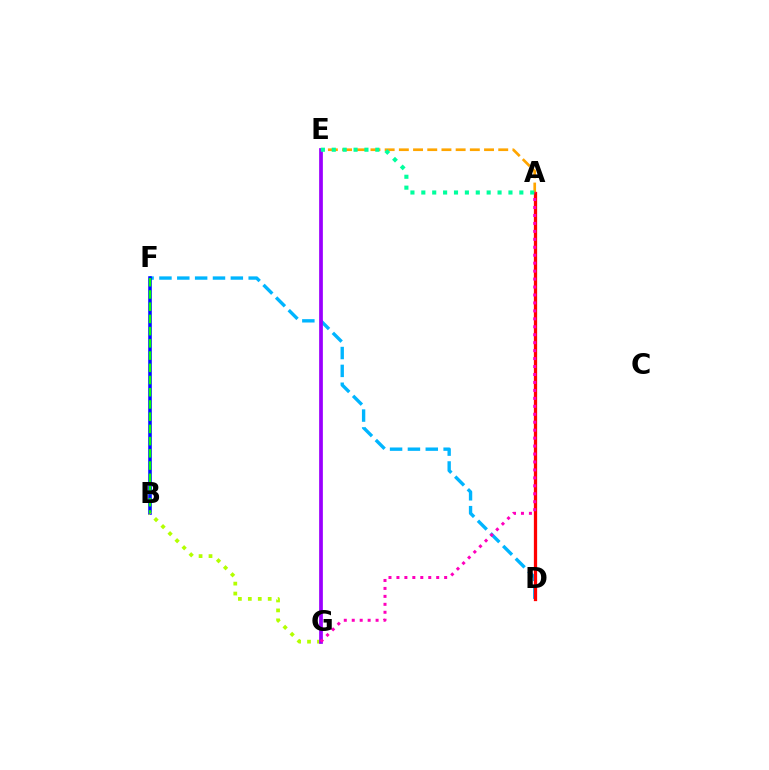{('A', 'E'): [{'color': '#ffa500', 'line_style': 'dashed', 'thickness': 1.93}, {'color': '#00ff9d', 'line_style': 'dotted', 'thickness': 2.96}], ('D', 'F'): [{'color': '#00b5ff', 'line_style': 'dashed', 'thickness': 2.42}], ('A', 'D'): [{'color': '#ff0000', 'line_style': 'solid', 'thickness': 2.35}], ('B', 'F'): [{'color': '#0010ff', 'line_style': 'solid', 'thickness': 2.57}, {'color': '#08ff00', 'line_style': 'dashed', 'thickness': 1.66}], ('B', 'G'): [{'color': '#b3ff00', 'line_style': 'dotted', 'thickness': 2.7}], ('E', 'G'): [{'color': '#9b00ff', 'line_style': 'solid', 'thickness': 2.69}], ('A', 'G'): [{'color': '#ff00bd', 'line_style': 'dotted', 'thickness': 2.16}]}